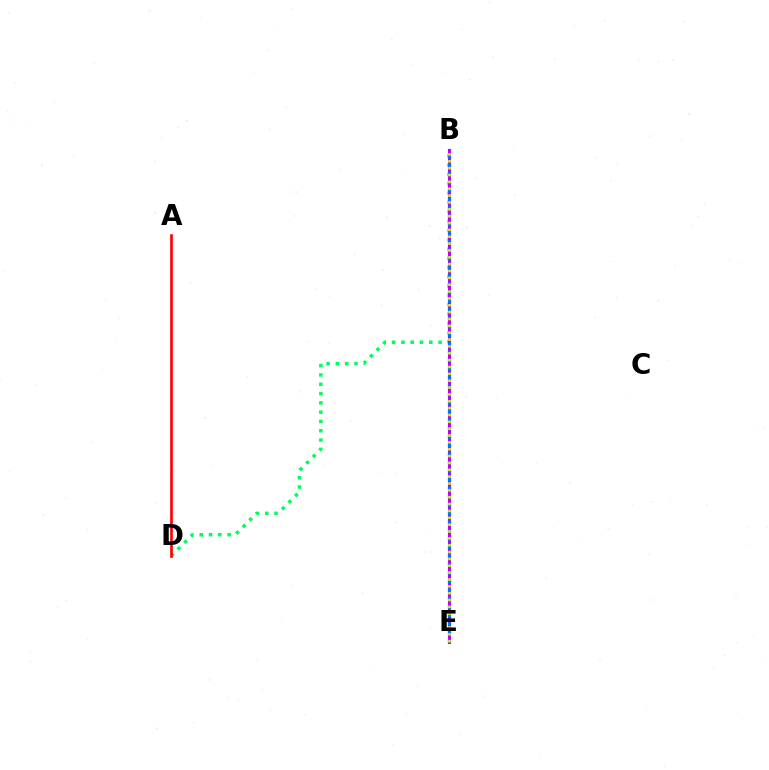{('B', 'D'): [{'color': '#00ff5c', 'line_style': 'dotted', 'thickness': 2.53}], ('B', 'E'): [{'color': '#b900ff', 'line_style': 'solid', 'thickness': 2.21}, {'color': '#0074ff', 'line_style': 'dotted', 'thickness': 2.31}, {'color': '#d1ff00', 'line_style': 'dotted', 'thickness': 1.86}], ('A', 'D'): [{'color': '#ff0000', 'line_style': 'solid', 'thickness': 1.9}]}